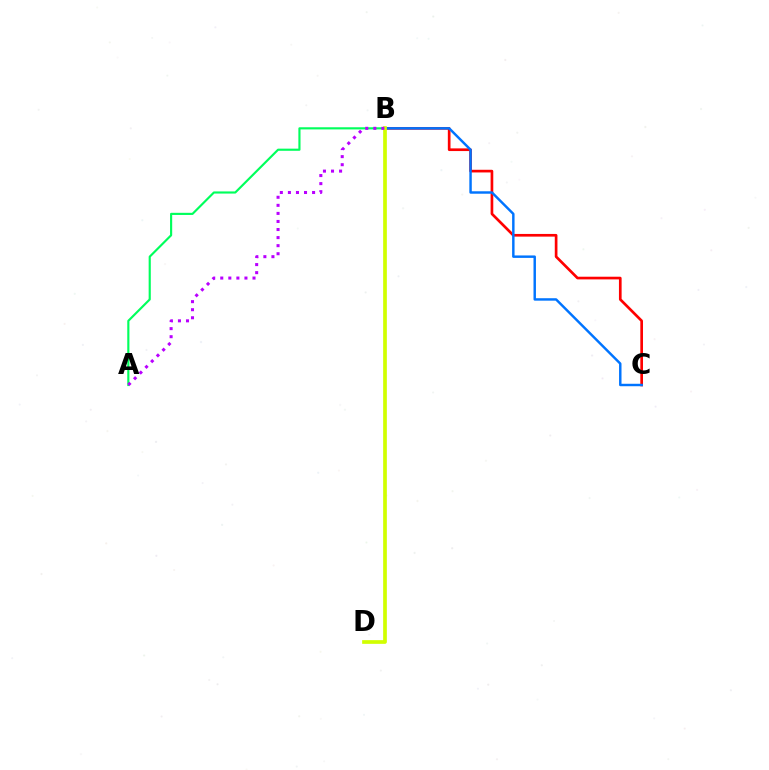{('B', 'C'): [{'color': '#ff0000', 'line_style': 'solid', 'thickness': 1.93}, {'color': '#0074ff', 'line_style': 'solid', 'thickness': 1.76}], ('A', 'B'): [{'color': '#00ff5c', 'line_style': 'solid', 'thickness': 1.55}, {'color': '#b900ff', 'line_style': 'dotted', 'thickness': 2.19}], ('B', 'D'): [{'color': '#d1ff00', 'line_style': 'solid', 'thickness': 2.66}]}